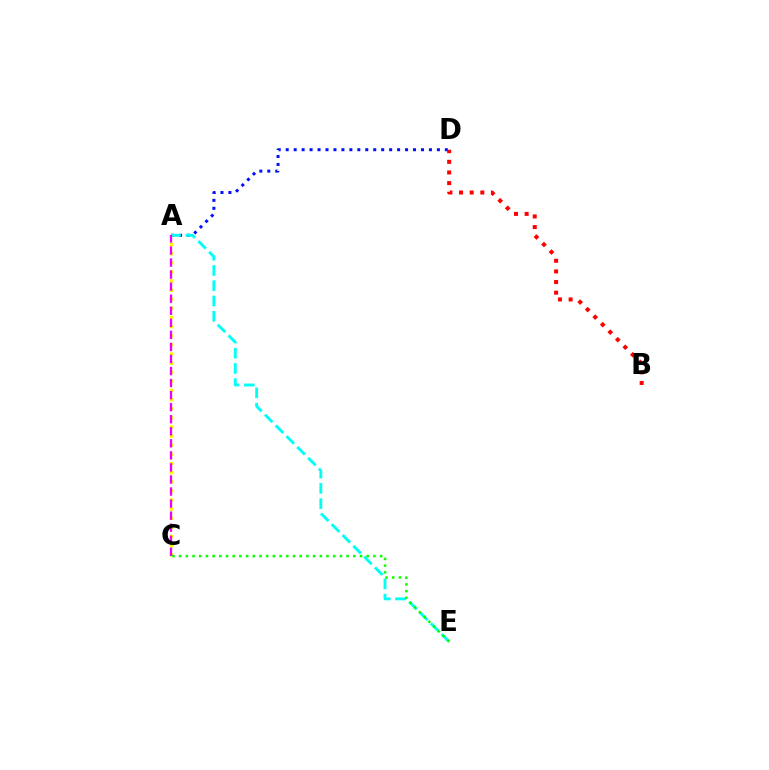{('A', 'D'): [{'color': '#0010ff', 'line_style': 'dotted', 'thickness': 2.16}], ('B', 'D'): [{'color': '#ff0000', 'line_style': 'dotted', 'thickness': 2.89}], ('A', 'C'): [{'color': '#fcf500', 'line_style': 'dotted', 'thickness': 2.48}, {'color': '#ee00ff', 'line_style': 'dashed', 'thickness': 1.64}], ('A', 'E'): [{'color': '#00fff6', 'line_style': 'dashed', 'thickness': 2.07}], ('C', 'E'): [{'color': '#08ff00', 'line_style': 'dotted', 'thickness': 1.82}]}